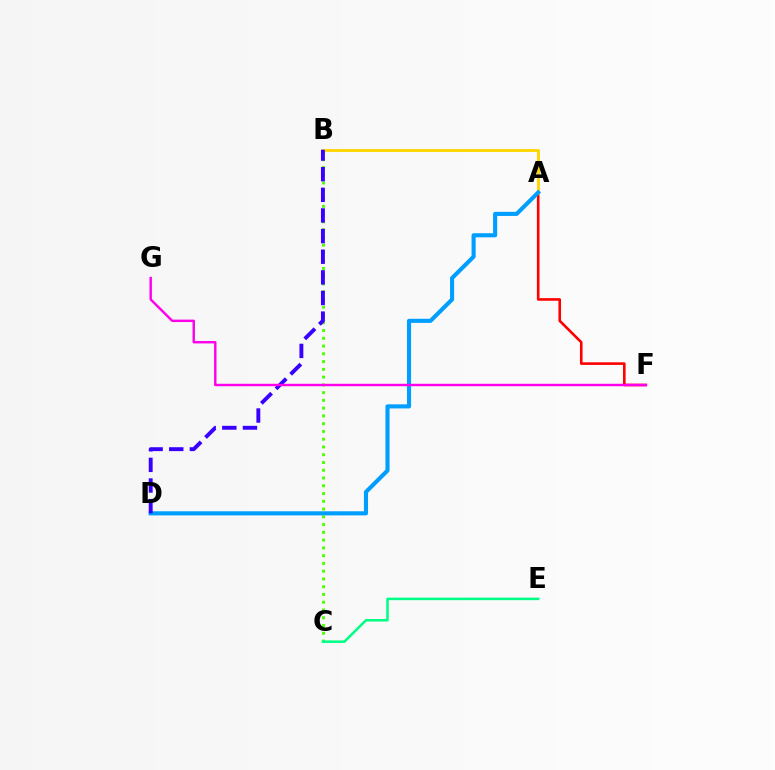{('A', 'F'): [{'color': '#ff0000', 'line_style': 'solid', 'thickness': 1.88}], ('B', 'C'): [{'color': '#4fff00', 'line_style': 'dotted', 'thickness': 2.11}], ('A', 'B'): [{'color': '#ffd500', 'line_style': 'solid', 'thickness': 2.06}], ('A', 'D'): [{'color': '#009eff', 'line_style': 'solid', 'thickness': 2.95}], ('C', 'E'): [{'color': '#00ff86', 'line_style': 'solid', 'thickness': 1.83}], ('B', 'D'): [{'color': '#3700ff', 'line_style': 'dashed', 'thickness': 2.8}], ('F', 'G'): [{'color': '#ff00ed', 'line_style': 'solid', 'thickness': 1.75}]}